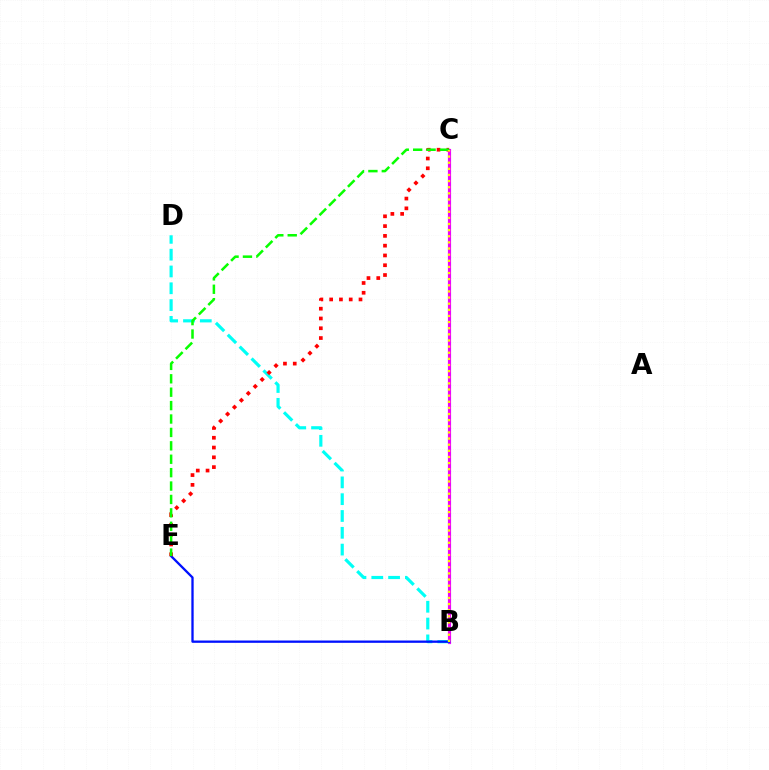{('B', 'C'): [{'color': '#ee00ff', 'line_style': 'solid', 'thickness': 2.28}, {'color': '#fcf500', 'line_style': 'dotted', 'thickness': 1.67}], ('B', 'D'): [{'color': '#00fff6', 'line_style': 'dashed', 'thickness': 2.28}], ('B', 'E'): [{'color': '#0010ff', 'line_style': 'solid', 'thickness': 1.66}], ('C', 'E'): [{'color': '#ff0000', 'line_style': 'dotted', 'thickness': 2.66}, {'color': '#08ff00', 'line_style': 'dashed', 'thickness': 1.82}]}